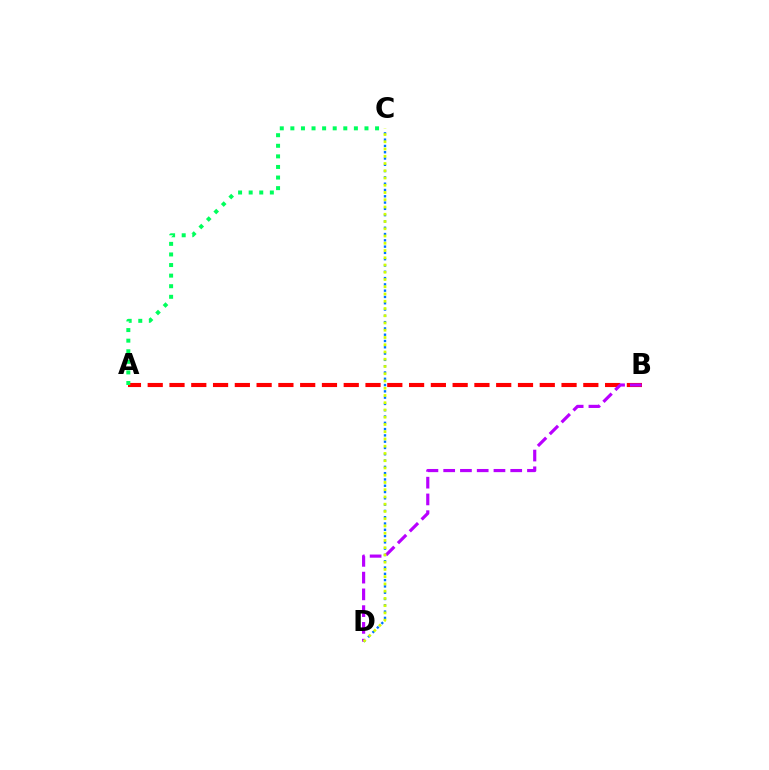{('C', 'D'): [{'color': '#0074ff', 'line_style': 'dotted', 'thickness': 1.71}, {'color': '#d1ff00', 'line_style': 'dotted', 'thickness': 1.97}], ('A', 'B'): [{'color': '#ff0000', 'line_style': 'dashed', 'thickness': 2.96}], ('B', 'D'): [{'color': '#b900ff', 'line_style': 'dashed', 'thickness': 2.28}], ('A', 'C'): [{'color': '#00ff5c', 'line_style': 'dotted', 'thickness': 2.88}]}